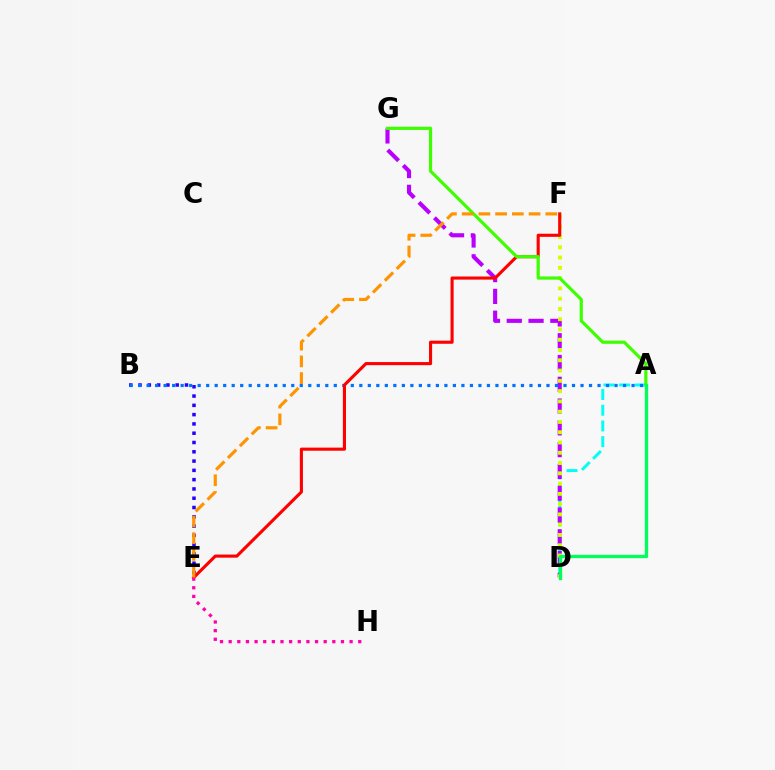{('A', 'D'): [{'color': '#00fff6', 'line_style': 'dashed', 'thickness': 2.13}, {'color': '#00ff5c', 'line_style': 'solid', 'thickness': 2.38}], ('D', 'G'): [{'color': '#b900ff', 'line_style': 'dashed', 'thickness': 2.96}], ('D', 'F'): [{'color': '#d1ff00', 'line_style': 'dotted', 'thickness': 2.79}], ('B', 'E'): [{'color': '#2500ff', 'line_style': 'dotted', 'thickness': 2.52}], ('A', 'B'): [{'color': '#0074ff', 'line_style': 'dotted', 'thickness': 2.31}], ('E', 'F'): [{'color': '#ff0000', 'line_style': 'solid', 'thickness': 2.24}, {'color': '#ff9400', 'line_style': 'dashed', 'thickness': 2.27}], ('A', 'G'): [{'color': '#3dff00', 'line_style': 'solid', 'thickness': 2.29}], ('E', 'H'): [{'color': '#ff00ac', 'line_style': 'dotted', 'thickness': 2.35}]}